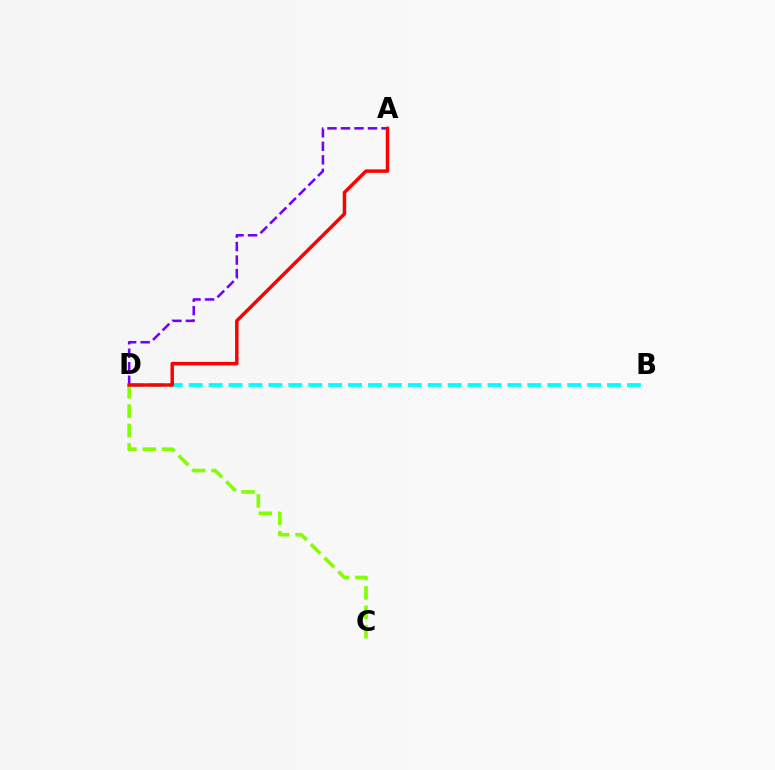{('B', 'D'): [{'color': '#00fff6', 'line_style': 'dashed', 'thickness': 2.71}], ('C', 'D'): [{'color': '#84ff00', 'line_style': 'dashed', 'thickness': 2.63}], ('A', 'D'): [{'color': '#7200ff', 'line_style': 'dashed', 'thickness': 1.84}, {'color': '#ff0000', 'line_style': 'solid', 'thickness': 2.49}]}